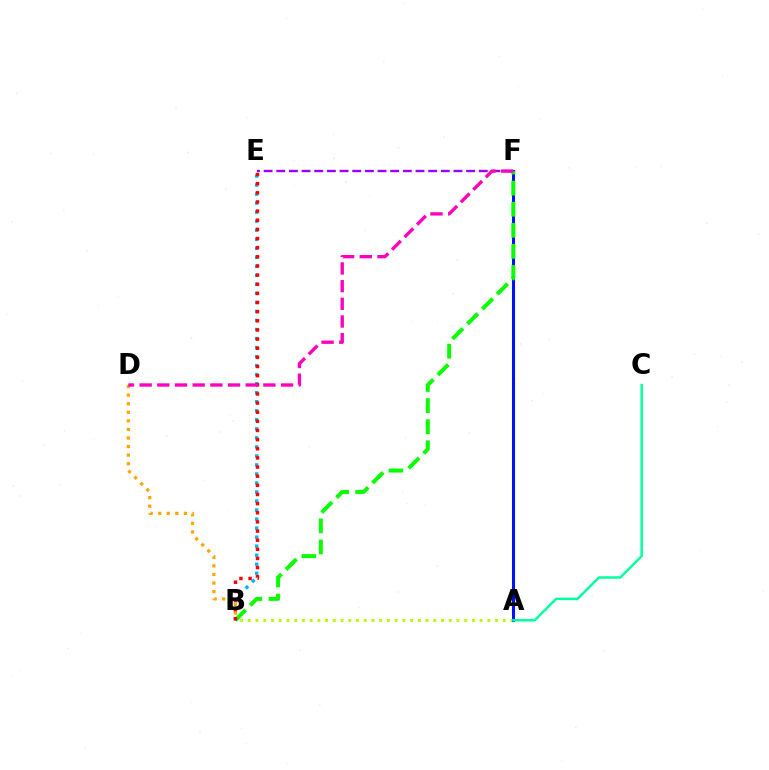{('B', 'D'): [{'color': '#ffa500', 'line_style': 'dotted', 'thickness': 2.33}], ('E', 'F'): [{'color': '#9b00ff', 'line_style': 'dashed', 'thickness': 1.72}], ('B', 'E'): [{'color': '#00b5ff', 'line_style': 'dotted', 'thickness': 2.45}, {'color': '#ff0000', 'line_style': 'dotted', 'thickness': 2.48}], ('A', 'B'): [{'color': '#b3ff00', 'line_style': 'dotted', 'thickness': 2.1}], ('A', 'F'): [{'color': '#0010ff', 'line_style': 'solid', 'thickness': 2.2}], ('B', 'F'): [{'color': '#08ff00', 'line_style': 'dashed', 'thickness': 2.86}], ('A', 'C'): [{'color': '#00ff9d', 'line_style': 'solid', 'thickness': 1.77}], ('D', 'F'): [{'color': '#ff00bd', 'line_style': 'dashed', 'thickness': 2.4}]}